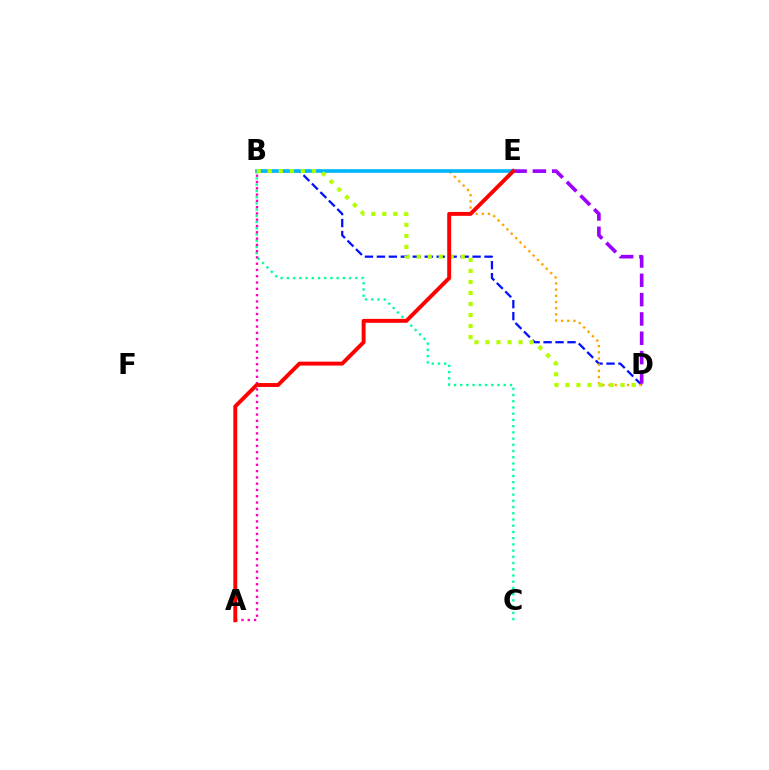{('B', 'D'): [{'color': '#0010ff', 'line_style': 'dashed', 'thickness': 1.62}, {'color': '#ffa500', 'line_style': 'dotted', 'thickness': 1.68}, {'color': '#b3ff00', 'line_style': 'dotted', 'thickness': 2.99}], ('B', 'C'): [{'color': '#00ff9d', 'line_style': 'dotted', 'thickness': 1.69}], ('D', 'E'): [{'color': '#9b00ff', 'line_style': 'dashed', 'thickness': 2.62}], ('A', 'B'): [{'color': '#ff00bd', 'line_style': 'dotted', 'thickness': 1.71}], ('B', 'E'): [{'color': '#08ff00', 'line_style': 'dashed', 'thickness': 1.62}, {'color': '#00b5ff', 'line_style': 'solid', 'thickness': 2.6}], ('A', 'E'): [{'color': '#ff0000', 'line_style': 'solid', 'thickness': 2.81}]}